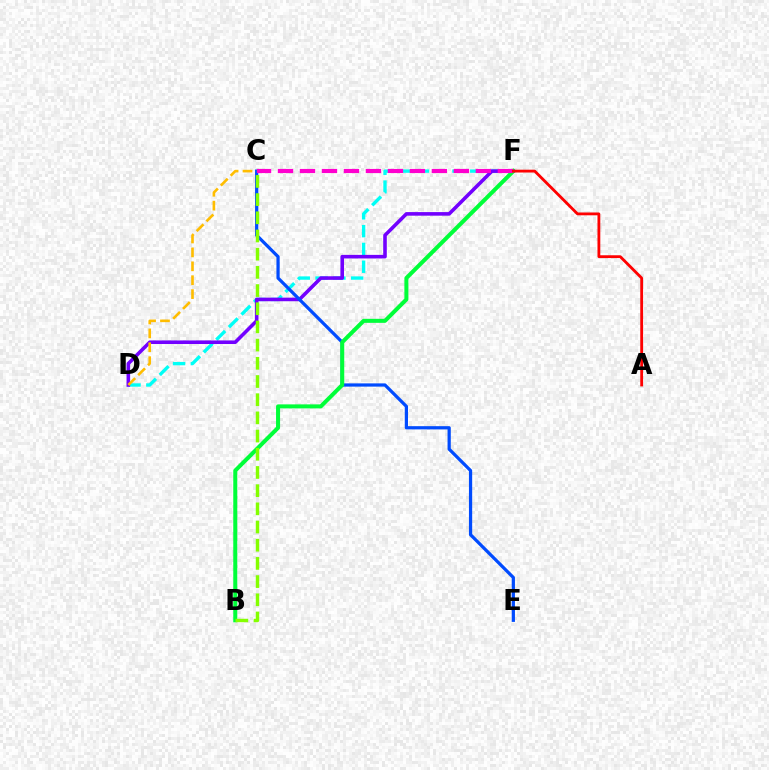{('D', 'F'): [{'color': '#00fff6', 'line_style': 'dashed', 'thickness': 2.42}, {'color': '#7200ff', 'line_style': 'solid', 'thickness': 2.58}], ('C', 'E'): [{'color': '#004bff', 'line_style': 'solid', 'thickness': 2.33}], ('B', 'F'): [{'color': '#00ff39', 'line_style': 'solid', 'thickness': 2.9}], ('C', 'F'): [{'color': '#ff00cf', 'line_style': 'dashed', 'thickness': 2.99}], ('C', 'D'): [{'color': '#ffbd00', 'line_style': 'dashed', 'thickness': 1.89}], ('B', 'C'): [{'color': '#84ff00', 'line_style': 'dashed', 'thickness': 2.47}], ('A', 'F'): [{'color': '#ff0000', 'line_style': 'solid', 'thickness': 2.03}]}